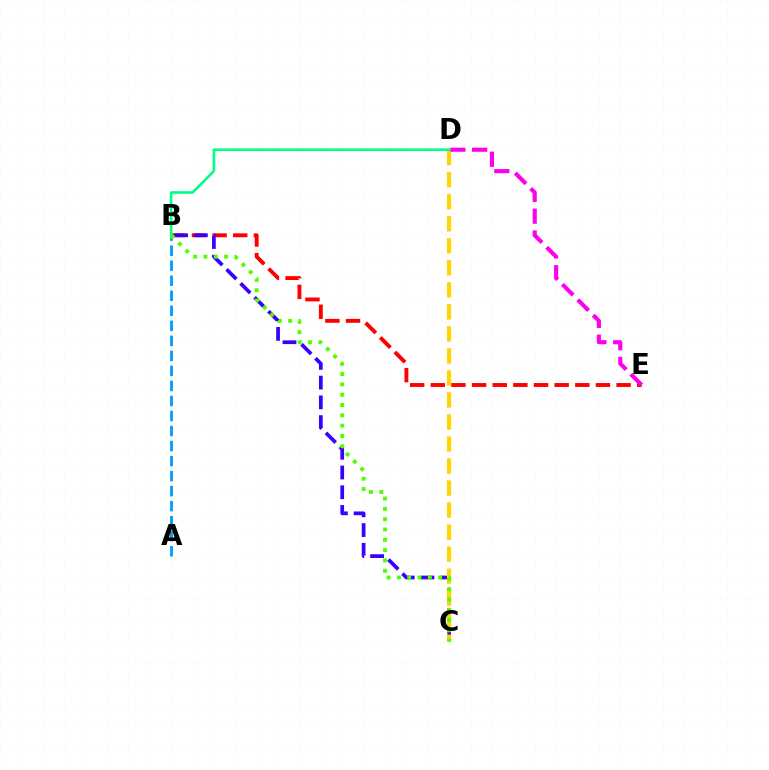{('B', 'E'): [{'color': '#ff0000', 'line_style': 'dashed', 'thickness': 2.8}], ('B', 'C'): [{'color': '#3700ff', 'line_style': 'dashed', 'thickness': 2.68}, {'color': '#4fff00', 'line_style': 'dotted', 'thickness': 2.8}], ('C', 'D'): [{'color': '#ffd500', 'line_style': 'dashed', 'thickness': 2.99}], ('A', 'B'): [{'color': '#009eff', 'line_style': 'dashed', 'thickness': 2.04}], ('D', 'E'): [{'color': '#ff00ed', 'line_style': 'dashed', 'thickness': 2.96}], ('B', 'D'): [{'color': '#00ff86', 'line_style': 'solid', 'thickness': 1.9}]}